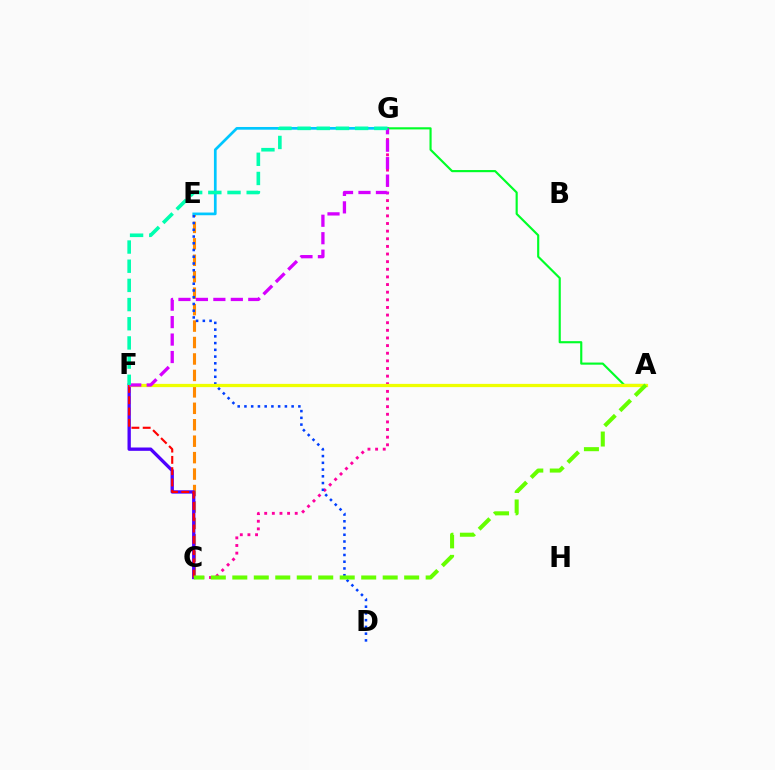{('C', 'E'): [{'color': '#ff8800', 'line_style': 'dashed', 'thickness': 2.23}], ('E', 'G'): [{'color': '#00c7ff', 'line_style': 'solid', 'thickness': 1.95}], ('C', 'G'): [{'color': '#ff00a0', 'line_style': 'dotted', 'thickness': 2.07}], ('C', 'F'): [{'color': '#4f00ff', 'line_style': 'solid', 'thickness': 2.39}, {'color': '#ff0000', 'line_style': 'dashed', 'thickness': 1.53}], ('A', 'G'): [{'color': '#00ff27', 'line_style': 'solid', 'thickness': 1.55}], ('D', 'E'): [{'color': '#003fff', 'line_style': 'dotted', 'thickness': 1.83}], ('A', 'F'): [{'color': '#eeff00', 'line_style': 'solid', 'thickness': 2.33}], ('F', 'G'): [{'color': '#d600ff', 'line_style': 'dashed', 'thickness': 2.37}, {'color': '#00ffaf', 'line_style': 'dashed', 'thickness': 2.61}], ('A', 'C'): [{'color': '#66ff00', 'line_style': 'dashed', 'thickness': 2.92}]}